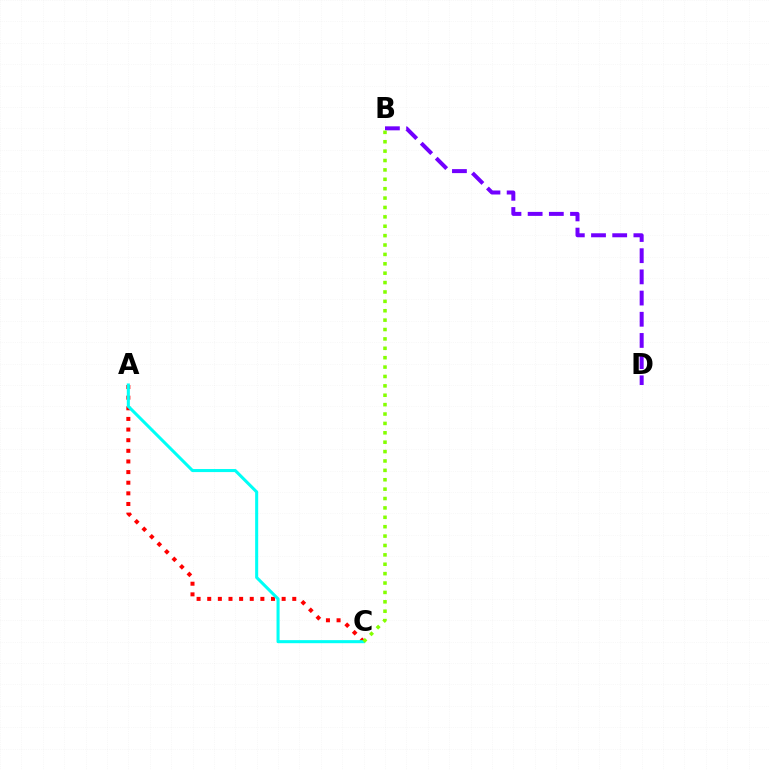{('A', 'C'): [{'color': '#ff0000', 'line_style': 'dotted', 'thickness': 2.89}, {'color': '#00fff6', 'line_style': 'solid', 'thickness': 2.2}], ('B', 'D'): [{'color': '#7200ff', 'line_style': 'dashed', 'thickness': 2.88}], ('B', 'C'): [{'color': '#84ff00', 'line_style': 'dotted', 'thickness': 2.55}]}